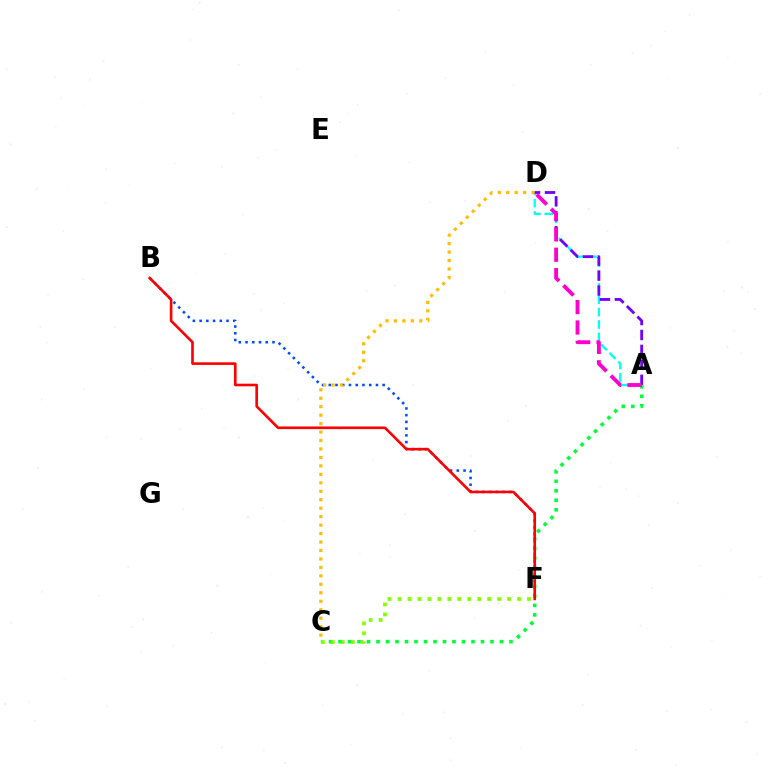{('A', 'D'): [{'color': '#00fff6', 'line_style': 'dashed', 'thickness': 1.68}, {'color': '#7200ff', 'line_style': 'dashed', 'thickness': 2.03}, {'color': '#ff00cf', 'line_style': 'dashed', 'thickness': 2.77}], ('B', 'F'): [{'color': '#004bff', 'line_style': 'dotted', 'thickness': 1.83}, {'color': '#ff0000', 'line_style': 'solid', 'thickness': 1.89}], ('A', 'C'): [{'color': '#00ff39', 'line_style': 'dotted', 'thickness': 2.58}], ('C', 'D'): [{'color': '#ffbd00', 'line_style': 'dotted', 'thickness': 2.3}], ('C', 'F'): [{'color': '#84ff00', 'line_style': 'dotted', 'thickness': 2.71}]}